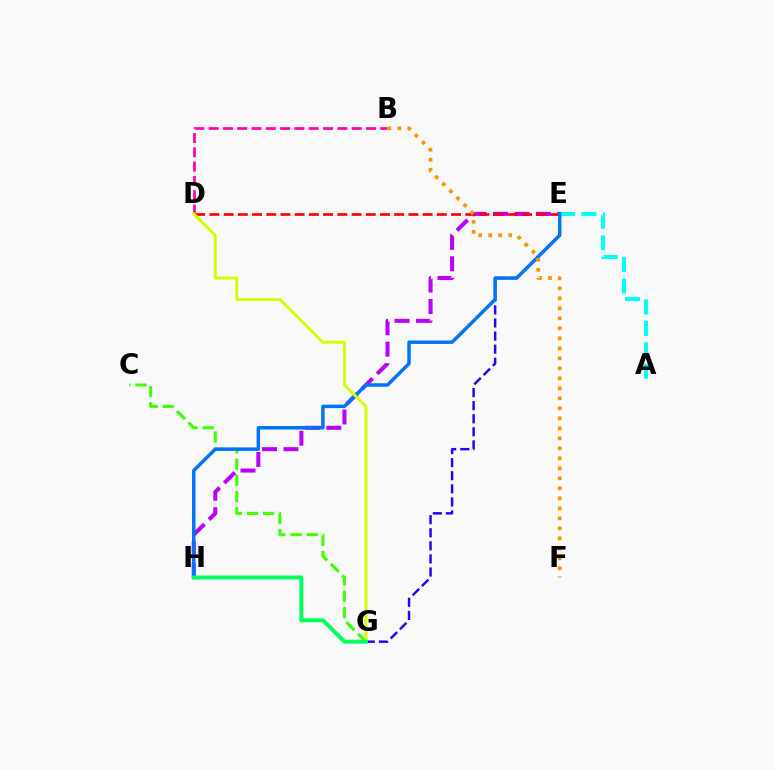{('C', 'G'): [{'color': '#3dff00', 'line_style': 'dashed', 'thickness': 2.2}], ('E', 'H'): [{'color': '#b900ff', 'line_style': 'dashed', 'thickness': 2.91}, {'color': '#0074ff', 'line_style': 'solid', 'thickness': 2.51}], ('D', 'E'): [{'color': '#ff0000', 'line_style': 'dashed', 'thickness': 1.93}], ('A', 'E'): [{'color': '#00fff6', 'line_style': 'dashed', 'thickness': 2.91}], ('E', 'G'): [{'color': '#2500ff', 'line_style': 'dashed', 'thickness': 1.78}], ('B', 'D'): [{'color': '#ff00ac', 'line_style': 'dashed', 'thickness': 1.94}], ('B', 'F'): [{'color': '#ff9400', 'line_style': 'dotted', 'thickness': 2.72}], ('D', 'G'): [{'color': '#d1ff00', 'line_style': 'solid', 'thickness': 2.1}], ('G', 'H'): [{'color': '#00ff5c', 'line_style': 'solid', 'thickness': 2.86}]}